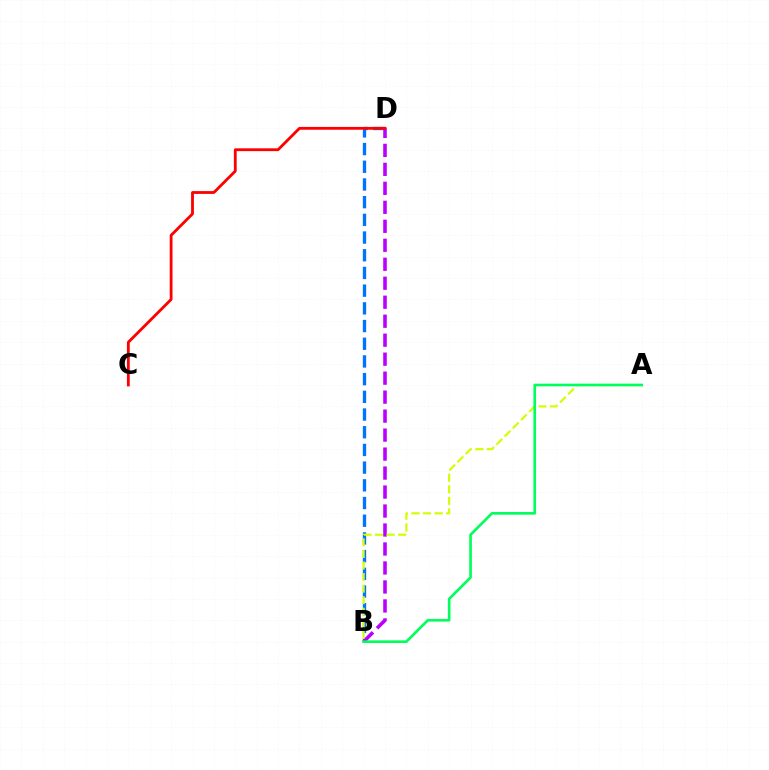{('B', 'D'): [{'color': '#0074ff', 'line_style': 'dashed', 'thickness': 2.4}, {'color': '#b900ff', 'line_style': 'dashed', 'thickness': 2.58}], ('C', 'D'): [{'color': '#ff0000', 'line_style': 'solid', 'thickness': 2.03}], ('A', 'B'): [{'color': '#d1ff00', 'line_style': 'dashed', 'thickness': 1.57}, {'color': '#00ff5c', 'line_style': 'solid', 'thickness': 1.91}]}